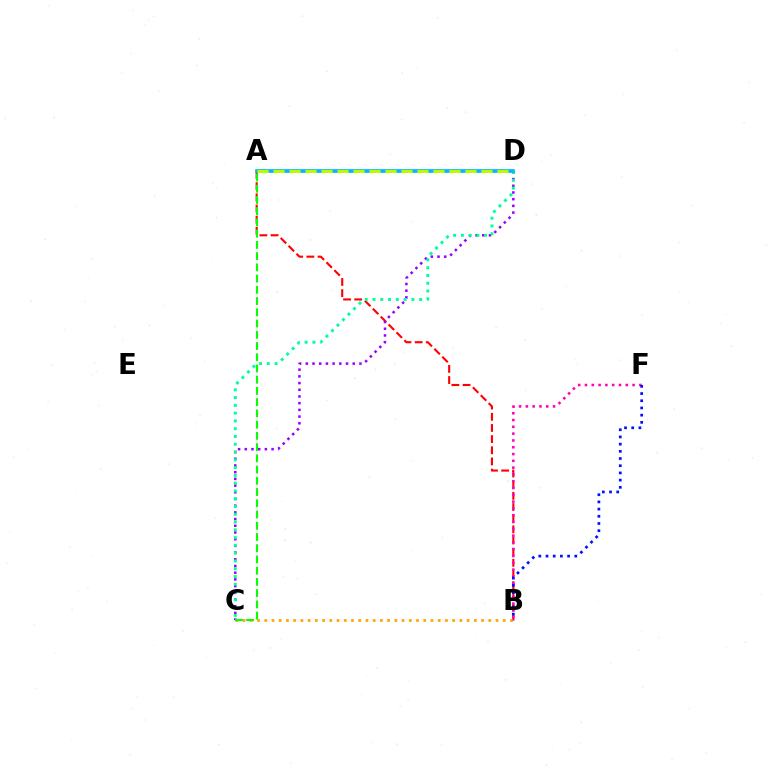{('A', 'B'): [{'color': '#ff0000', 'line_style': 'dashed', 'thickness': 1.52}], ('B', 'F'): [{'color': '#ff00bd', 'line_style': 'dotted', 'thickness': 1.85}, {'color': '#0010ff', 'line_style': 'dotted', 'thickness': 1.96}], ('B', 'C'): [{'color': '#ffa500', 'line_style': 'dotted', 'thickness': 1.96}], ('C', 'D'): [{'color': '#9b00ff', 'line_style': 'dotted', 'thickness': 1.82}, {'color': '#00ff9d', 'line_style': 'dotted', 'thickness': 2.11}], ('A', 'C'): [{'color': '#08ff00', 'line_style': 'dashed', 'thickness': 1.53}], ('A', 'D'): [{'color': '#00b5ff', 'line_style': 'solid', 'thickness': 2.64}, {'color': '#b3ff00', 'line_style': 'dashed', 'thickness': 2.17}]}